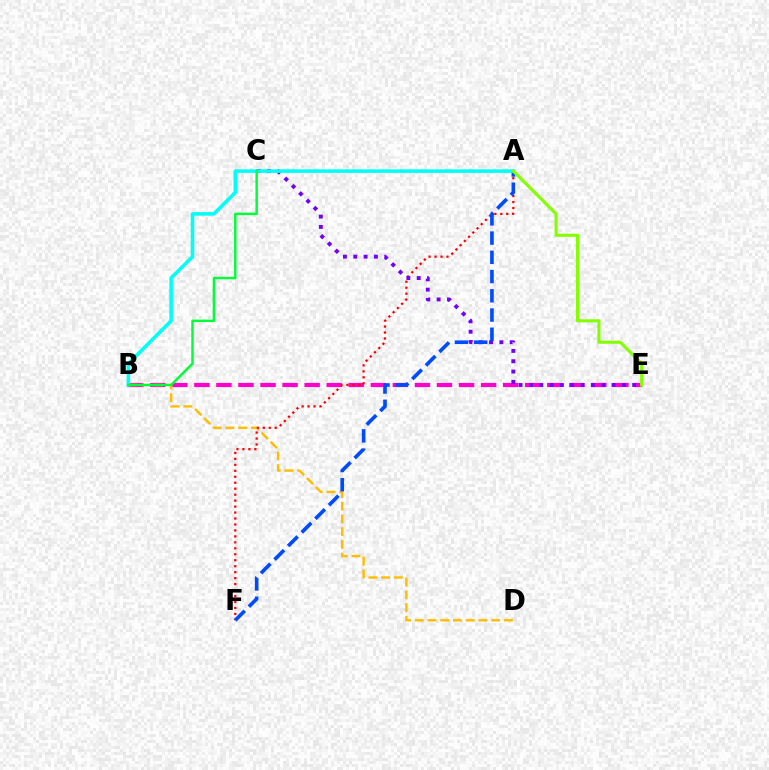{('B', 'E'): [{'color': '#ff00cf', 'line_style': 'dashed', 'thickness': 3.0}], ('B', 'D'): [{'color': '#ffbd00', 'line_style': 'dashed', 'thickness': 1.73}], ('A', 'F'): [{'color': '#ff0000', 'line_style': 'dotted', 'thickness': 1.62}, {'color': '#004bff', 'line_style': 'dashed', 'thickness': 2.61}], ('C', 'E'): [{'color': '#7200ff', 'line_style': 'dotted', 'thickness': 2.81}], ('A', 'B'): [{'color': '#00fff6', 'line_style': 'solid', 'thickness': 2.55}], ('A', 'E'): [{'color': '#84ff00', 'line_style': 'solid', 'thickness': 2.23}], ('B', 'C'): [{'color': '#00ff39', 'line_style': 'solid', 'thickness': 1.76}]}